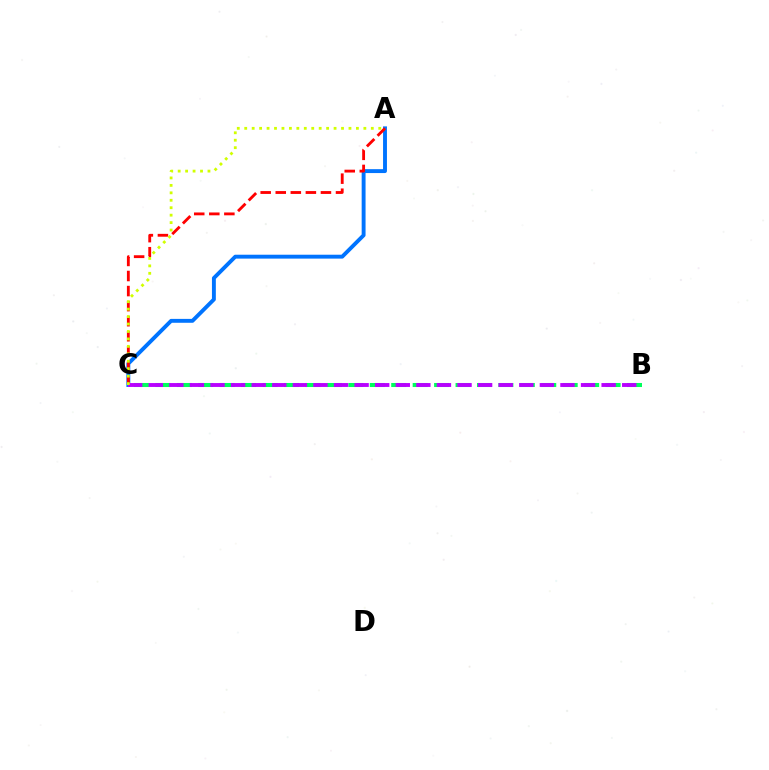{('B', 'C'): [{'color': '#00ff5c', 'line_style': 'dashed', 'thickness': 2.91}, {'color': '#b900ff', 'line_style': 'dashed', 'thickness': 2.8}], ('A', 'C'): [{'color': '#0074ff', 'line_style': 'solid', 'thickness': 2.8}, {'color': '#ff0000', 'line_style': 'dashed', 'thickness': 2.05}, {'color': '#d1ff00', 'line_style': 'dotted', 'thickness': 2.02}]}